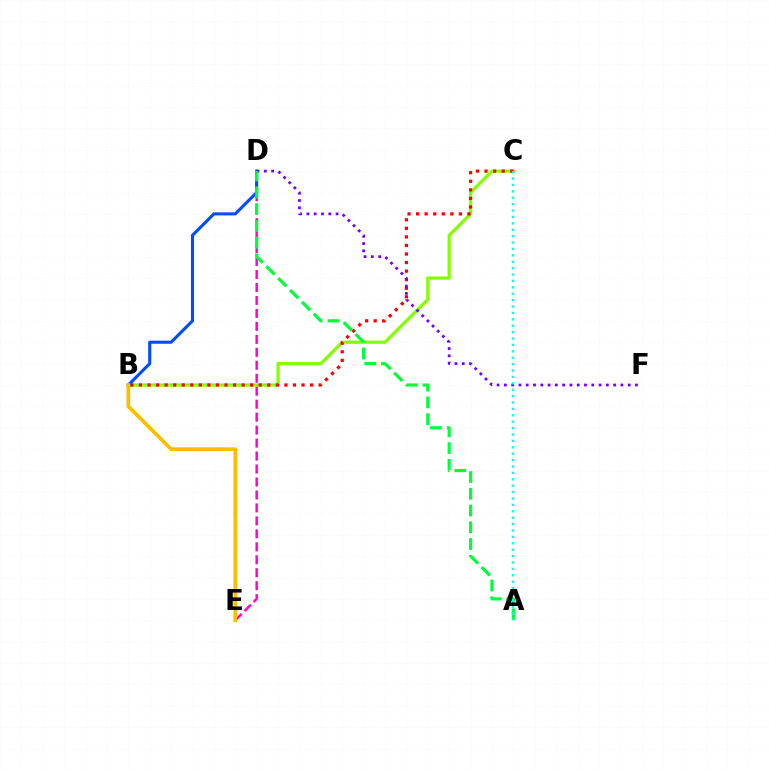{('B', 'C'): [{'color': '#84ff00', 'line_style': 'solid', 'thickness': 2.32}, {'color': '#ff0000', 'line_style': 'dotted', 'thickness': 2.32}], ('D', 'F'): [{'color': '#7200ff', 'line_style': 'dotted', 'thickness': 1.98}], ('D', 'E'): [{'color': '#ff00cf', 'line_style': 'dashed', 'thickness': 1.76}], ('B', 'D'): [{'color': '#004bff', 'line_style': 'solid', 'thickness': 2.21}], ('B', 'E'): [{'color': '#ffbd00', 'line_style': 'solid', 'thickness': 2.66}], ('A', 'D'): [{'color': '#00ff39', 'line_style': 'dashed', 'thickness': 2.28}], ('A', 'C'): [{'color': '#00fff6', 'line_style': 'dotted', 'thickness': 1.74}]}